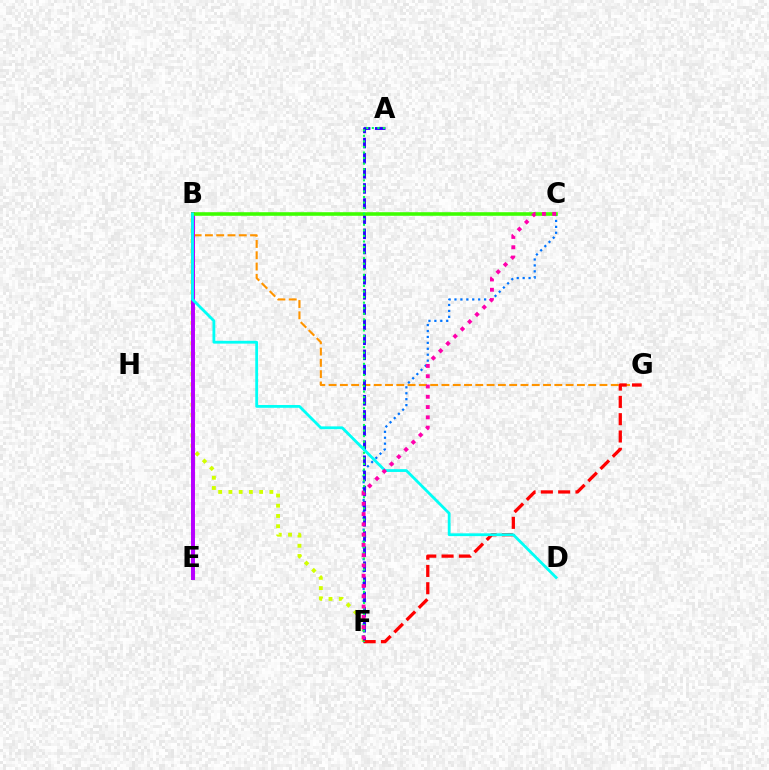{('B', 'F'): [{'color': '#d1ff00', 'line_style': 'dotted', 'thickness': 2.78}], ('C', 'F'): [{'color': '#0074ff', 'line_style': 'dotted', 'thickness': 1.61}, {'color': '#ff00ac', 'line_style': 'dotted', 'thickness': 2.79}], ('B', 'G'): [{'color': '#ff9400', 'line_style': 'dashed', 'thickness': 1.53}], ('B', 'E'): [{'color': '#b900ff', 'line_style': 'solid', 'thickness': 2.85}], ('A', 'F'): [{'color': '#2500ff', 'line_style': 'dashed', 'thickness': 2.06}, {'color': '#00ff5c', 'line_style': 'dotted', 'thickness': 1.51}], ('F', 'G'): [{'color': '#ff0000', 'line_style': 'dashed', 'thickness': 2.35}], ('B', 'C'): [{'color': '#3dff00', 'line_style': 'solid', 'thickness': 2.58}], ('B', 'D'): [{'color': '#00fff6', 'line_style': 'solid', 'thickness': 2.01}]}